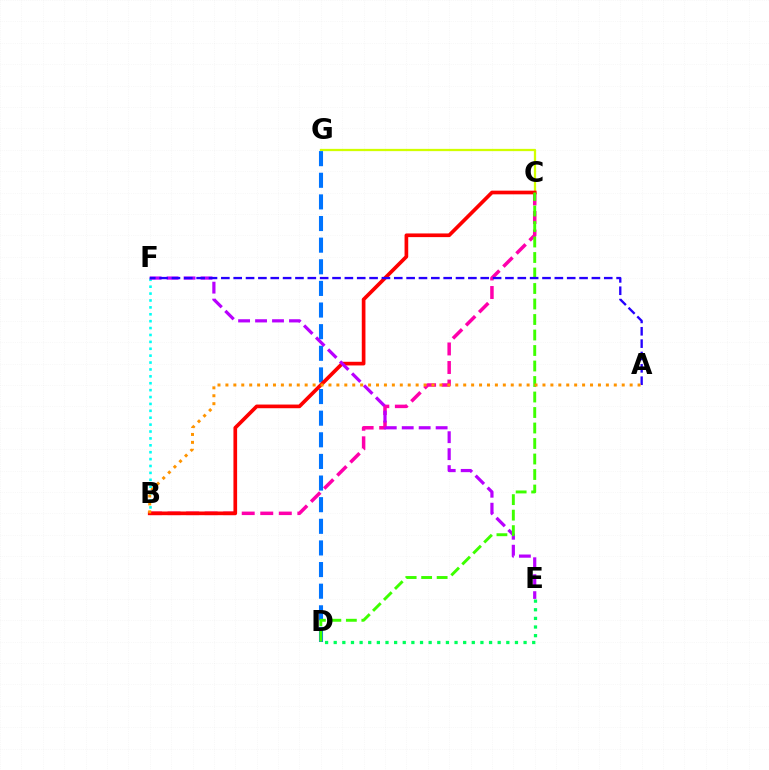{('C', 'G'): [{'color': '#d1ff00', 'line_style': 'solid', 'thickness': 1.64}], ('D', 'G'): [{'color': '#0074ff', 'line_style': 'dashed', 'thickness': 2.94}], ('B', 'C'): [{'color': '#ff00ac', 'line_style': 'dashed', 'thickness': 2.52}, {'color': '#ff0000', 'line_style': 'solid', 'thickness': 2.65}], ('B', 'F'): [{'color': '#00fff6', 'line_style': 'dotted', 'thickness': 1.87}], ('E', 'F'): [{'color': '#b900ff', 'line_style': 'dashed', 'thickness': 2.3}], ('C', 'D'): [{'color': '#3dff00', 'line_style': 'dashed', 'thickness': 2.11}], ('D', 'E'): [{'color': '#00ff5c', 'line_style': 'dotted', 'thickness': 2.34}], ('A', 'F'): [{'color': '#2500ff', 'line_style': 'dashed', 'thickness': 1.68}], ('A', 'B'): [{'color': '#ff9400', 'line_style': 'dotted', 'thickness': 2.15}]}